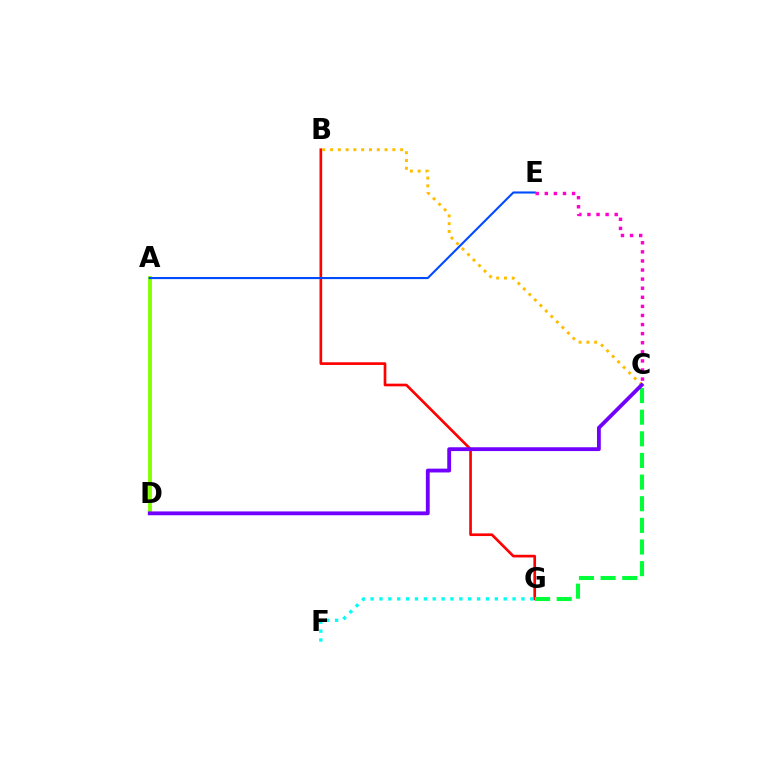{('A', 'D'): [{'color': '#84ff00', 'line_style': 'solid', 'thickness': 2.78}], ('B', 'G'): [{'color': '#ff0000', 'line_style': 'solid', 'thickness': 1.92}], ('B', 'C'): [{'color': '#ffbd00', 'line_style': 'dotted', 'thickness': 2.11}], ('C', 'E'): [{'color': '#ff00cf', 'line_style': 'dotted', 'thickness': 2.47}], ('A', 'E'): [{'color': '#004bff', 'line_style': 'solid', 'thickness': 1.51}], ('F', 'G'): [{'color': '#00fff6', 'line_style': 'dotted', 'thickness': 2.41}], ('C', 'G'): [{'color': '#00ff39', 'line_style': 'dashed', 'thickness': 2.94}], ('C', 'D'): [{'color': '#7200ff', 'line_style': 'solid', 'thickness': 2.75}]}